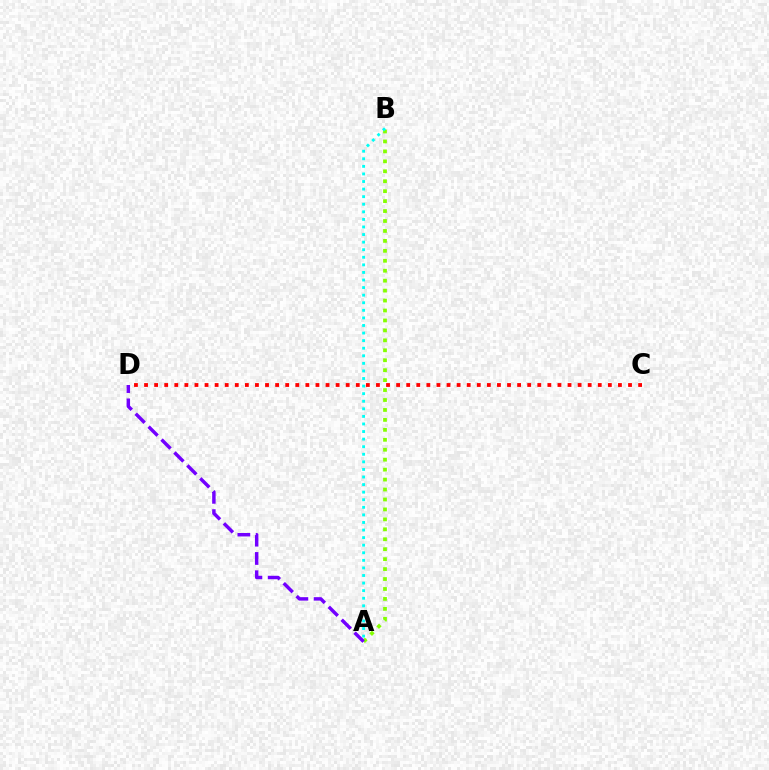{('A', 'B'): [{'color': '#84ff00', 'line_style': 'dotted', 'thickness': 2.7}, {'color': '#00fff6', 'line_style': 'dotted', 'thickness': 2.06}], ('C', 'D'): [{'color': '#ff0000', 'line_style': 'dotted', 'thickness': 2.74}], ('A', 'D'): [{'color': '#7200ff', 'line_style': 'dashed', 'thickness': 2.48}]}